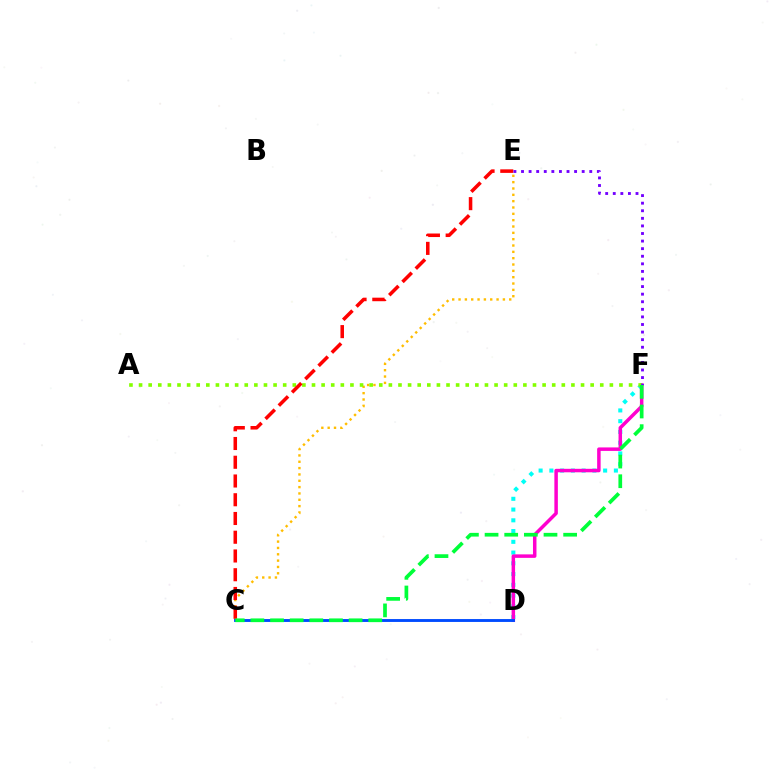{('D', 'F'): [{'color': '#00fff6', 'line_style': 'dotted', 'thickness': 2.92}, {'color': '#ff00cf', 'line_style': 'solid', 'thickness': 2.51}], ('C', 'E'): [{'color': '#ffbd00', 'line_style': 'dotted', 'thickness': 1.72}, {'color': '#ff0000', 'line_style': 'dashed', 'thickness': 2.55}], ('A', 'F'): [{'color': '#84ff00', 'line_style': 'dotted', 'thickness': 2.61}], ('C', 'D'): [{'color': '#004bff', 'line_style': 'solid', 'thickness': 2.07}], ('E', 'F'): [{'color': '#7200ff', 'line_style': 'dotted', 'thickness': 2.06}], ('C', 'F'): [{'color': '#00ff39', 'line_style': 'dashed', 'thickness': 2.67}]}